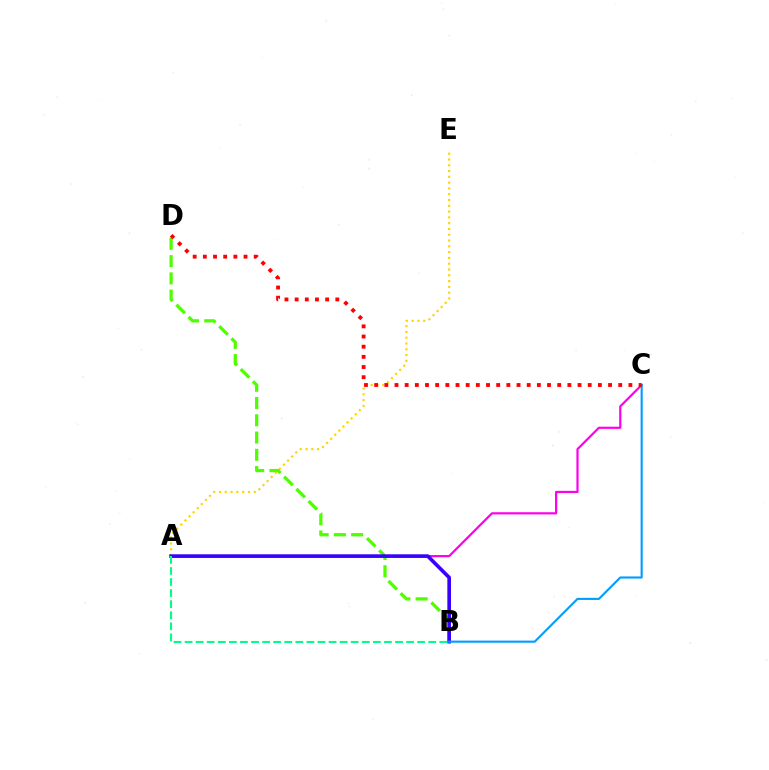{('A', 'E'): [{'color': '#ffd500', 'line_style': 'dotted', 'thickness': 1.57}], ('B', 'D'): [{'color': '#4fff00', 'line_style': 'dashed', 'thickness': 2.34}], ('A', 'C'): [{'color': '#ff00ed', 'line_style': 'solid', 'thickness': 1.58}], ('A', 'B'): [{'color': '#3700ff', 'line_style': 'solid', 'thickness': 2.62}, {'color': '#00ff86', 'line_style': 'dashed', 'thickness': 1.5}], ('B', 'C'): [{'color': '#009eff', 'line_style': 'solid', 'thickness': 1.53}], ('C', 'D'): [{'color': '#ff0000', 'line_style': 'dotted', 'thickness': 2.76}]}